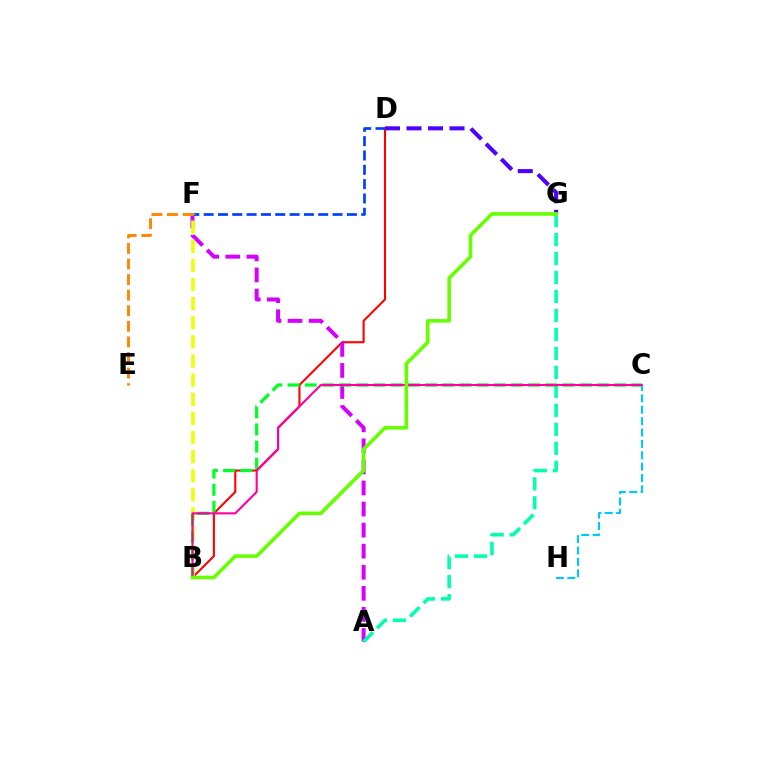{('D', 'G'): [{'color': '#4f00ff', 'line_style': 'dashed', 'thickness': 2.92}], ('B', 'D'): [{'color': '#ff0000', 'line_style': 'solid', 'thickness': 1.5}], ('A', 'F'): [{'color': '#d600ff', 'line_style': 'dashed', 'thickness': 2.86}], ('D', 'F'): [{'color': '#003fff', 'line_style': 'dashed', 'thickness': 1.95}], ('B', 'F'): [{'color': '#eeff00', 'line_style': 'dashed', 'thickness': 2.6}], ('C', 'H'): [{'color': '#00c7ff', 'line_style': 'dashed', 'thickness': 1.55}], ('A', 'G'): [{'color': '#00ffaf', 'line_style': 'dashed', 'thickness': 2.58}], ('B', 'C'): [{'color': '#00ff27', 'line_style': 'dashed', 'thickness': 2.33}, {'color': '#ff00a0', 'line_style': 'solid', 'thickness': 1.52}], ('B', 'G'): [{'color': '#66ff00', 'line_style': 'solid', 'thickness': 2.57}], ('E', 'F'): [{'color': '#ff8800', 'line_style': 'dashed', 'thickness': 2.12}]}